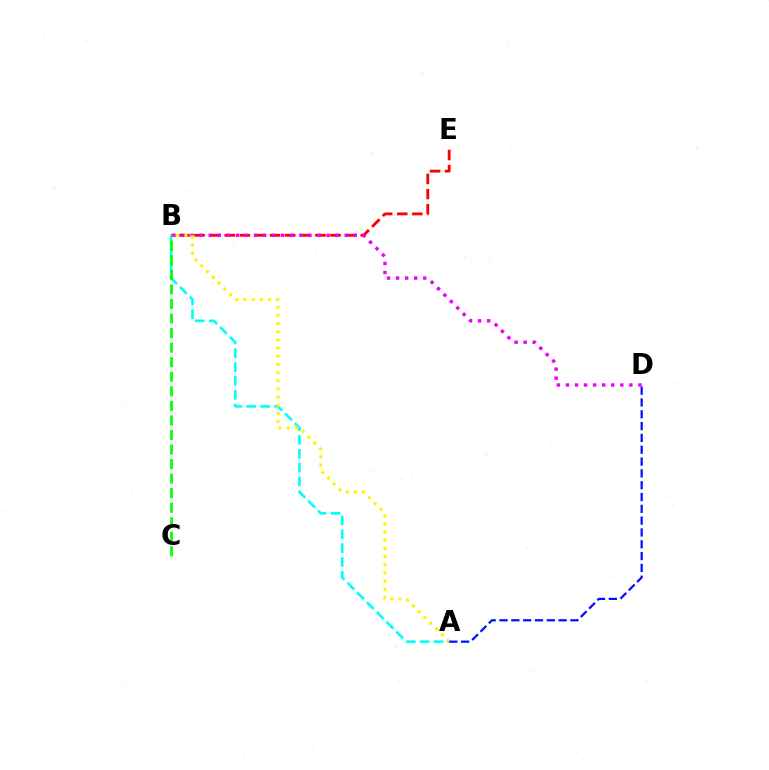{('B', 'E'): [{'color': '#ff0000', 'line_style': 'dashed', 'thickness': 2.05}], ('B', 'D'): [{'color': '#ee00ff', 'line_style': 'dotted', 'thickness': 2.46}], ('A', 'B'): [{'color': '#00fff6', 'line_style': 'dashed', 'thickness': 1.88}, {'color': '#fcf500', 'line_style': 'dotted', 'thickness': 2.22}], ('B', 'C'): [{'color': '#08ff00', 'line_style': 'dashed', 'thickness': 1.98}], ('A', 'D'): [{'color': '#0010ff', 'line_style': 'dashed', 'thickness': 1.61}]}